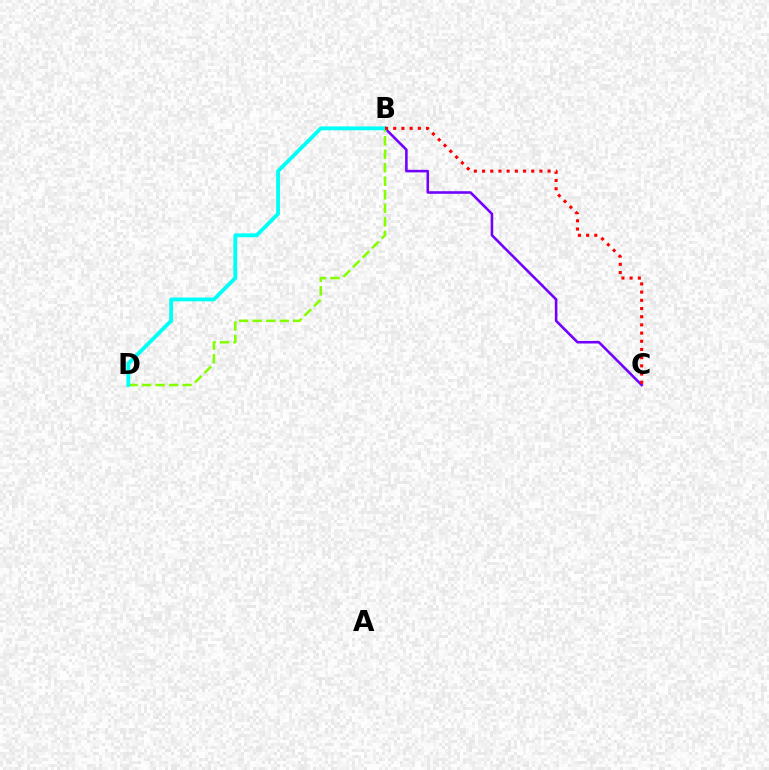{('B', 'C'): [{'color': '#7200ff', 'line_style': 'solid', 'thickness': 1.86}, {'color': '#ff0000', 'line_style': 'dotted', 'thickness': 2.23}], ('B', 'D'): [{'color': '#84ff00', 'line_style': 'dashed', 'thickness': 1.84}, {'color': '#00fff6', 'line_style': 'solid', 'thickness': 2.75}]}